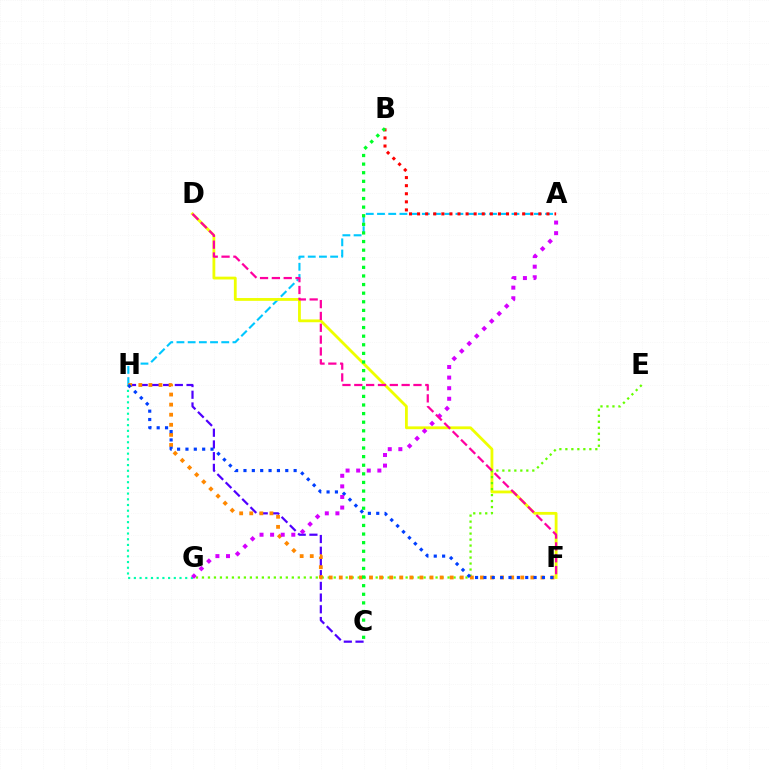{('G', 'H'): [{'color': '#00ffaf', 'line_style': 'dotted', 'thickness': 1.55}], ('A', 'H'): [{'color': '#00c7ff', 'line_style': 'dashed', 'thickness': 1.52}], ('D', 'F'): [{'color': '#eeff00', 'line_style': 'solid', 'thickness': 2.02}, {'color': '#ff00a0', 'line_style': 'dashed', 'thickness': 1.61}], ('C', 'H'): [{'color': '#4f00ff', 'line_style': 'dashed', 'thickness': 1.59}], ('E', 'G'): [{'color': '#66ff00', 'line_style': 'dotted', 'thickness': 1.63}], ('F', 'H'): [{'color': '#ff8800', 'line_style': 'dotted', 'thickness': 2.74}, {'color': '#003fff', 'line_style': 'dotted', 'thickness': 2.27}], ('A', 'G'): [{'color': '#d600ff', 'line_style': 'dotted', 'thickness': 2.88}], ('A', 'B'): [{'color': '#ff0000', 'line_style': 'dotted', 'thickness': 2.2}], ('B', 'C'): [{'color': '#00ff27', 'line_style': 'dotted', 'thickness': 2.34}]}